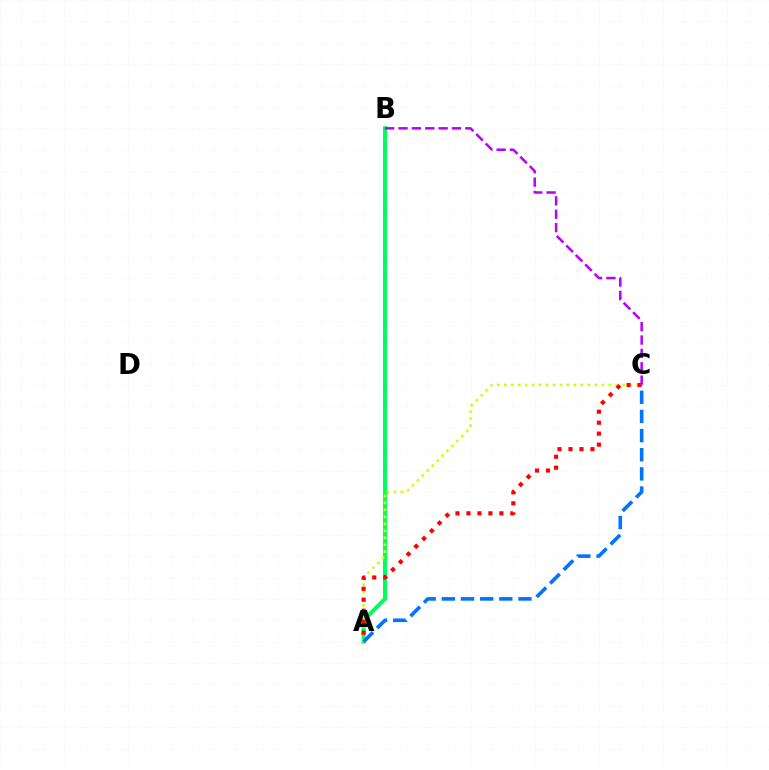{('A', 'B'): [{'color': '#00ff5c', 'line_style': 'solid', 'thickness': 2.93}], ('A', 'C'): [{'color': '#d1ff00', 'line_style': 'dotted', 'thickness': 1.89}, {'color': '#ff0000', 'line_style': 'dotted', 'thickness': 2.98}, {'color': '#0074ff', 'line_style': 'dashed', 'thickness': 2.6}], ('B', 'C'): [{'color': '#b900ff', 'line_style': 'dashed', 'thickness': 1.82}]}